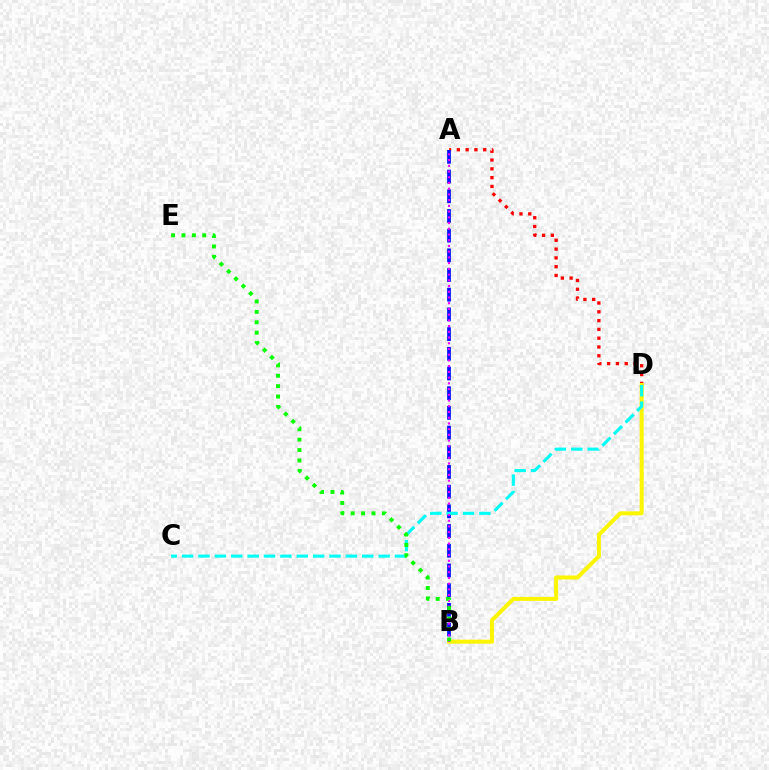{('A', 'D'): [{'color': '#ff0000', 'line_style': 'dotted', 'thickness': 2.39}], ('B', 'D'): [{'color': '#fcf500', 'line_style': 'solid', 'thickness': 2.89}], ('A', 'B'): [{'color': '#0010ff', 'line_style': 'dashed', 'thickness': 2.68}, {'color': '#ee00ff', 'line_style': 'dotted', 'thickness': 1.56}], ('C', 'D'): [{'color': '#00fff6', 'line_style': 'dashed', 'thickness': 2.22}], ('B', 'E'): [{'color': '#08ff00', 'line_style': 'dotted', 'thickness': 2.82}]}